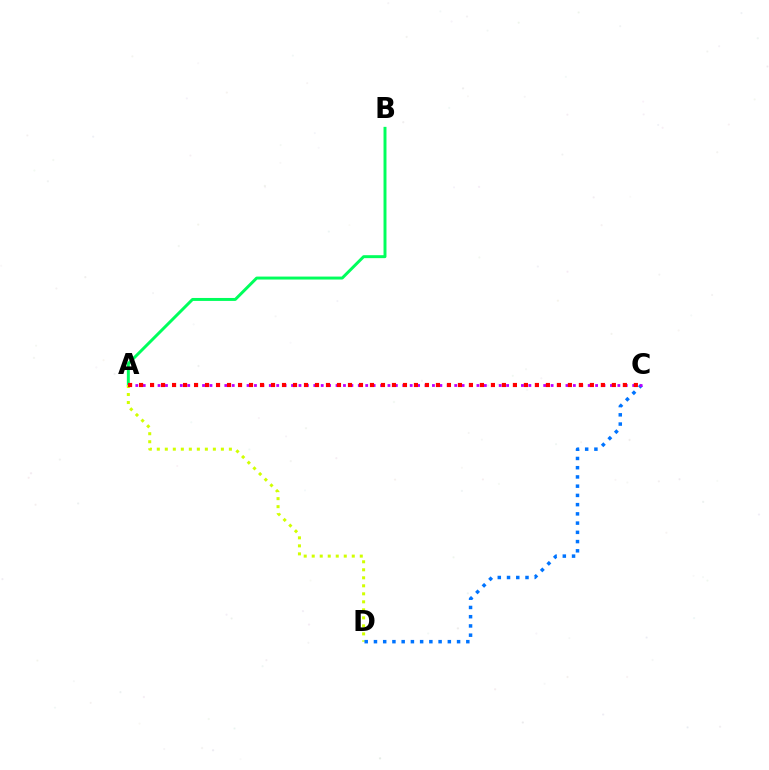{('A', 'B'): [{'color': '#00ff5c', 'line_style': 'solid', 'thickness': 2.13}], ('A', 'D'): [{'color': '#d1ff00', 'line_style': 'dotted', 'thickness': 2.18}], ('C', 'D'): [{'color': '#0074ff', 'line_style': 'dotted', 'thickness': 2.51}], ('A', 'C'): [{'color': '#b900ff', 'line_style': 'dotted', 'thickness': 2.01}, {'color': '#ff0000', 'line_style': 'dotted', 'thickness': 2.99}]}